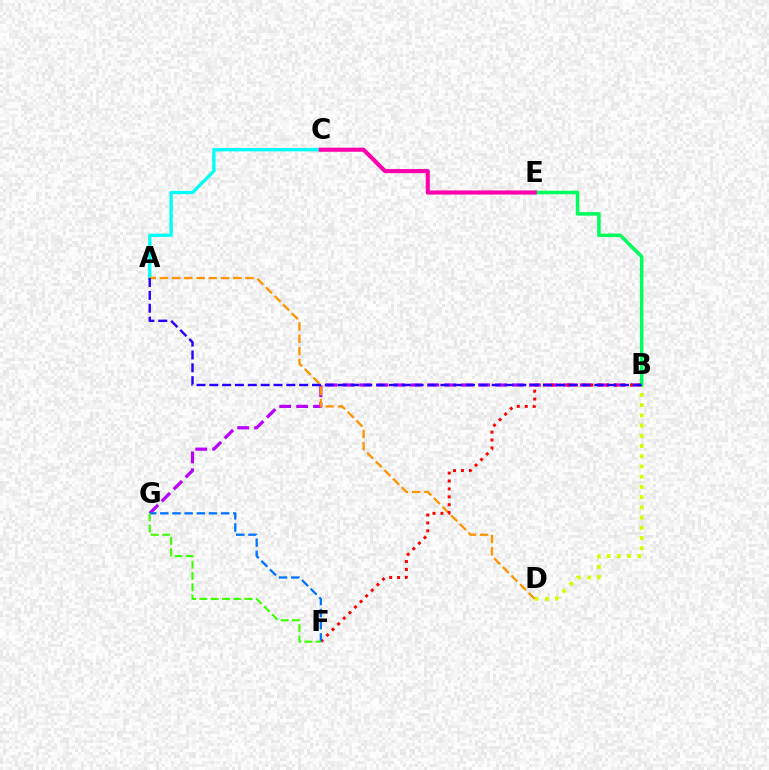{('B', 'G'): [{'color': '#b900ff', 'line_style': 'dashed', 'thickness': 2.3}], ('B', 'D'): [{'color': '#d1ff00', 'line_style': 'dotted', 'thickness': 2.78}], ('B', 'E'): [{'color': '#00ff5c', 'line_style': 'solid', 'thickness': 2.54}], ('A', 'C'): [{'color': '#00fff6', 'line_style': 'solid', 'thickness': 2.37}], ('A', 'D'): [{'color': '#ff9400', 'line_style': 'dashed', 'thickness': 1.66}], ('C', 'E'): [{'color': '#ff00ac', 'line_style': 'solid', 'thickness': 2.95}], ('B', 'F'): [{'color': '#ff0000', 'line_style': 'dotted', 'thickness': 2.15}], ('A', 'B'): [{'color': '#2500ff', 'line_style': 'dashed', 'thickness': 1.74}], ('F', 'G'): [{'color': '#0074ff', 'line_style': 'dashed', 'thickness': 1.65}, {'color': '#3dff00', 'line_style': 'dashed', 'thickness': 1.53}]}